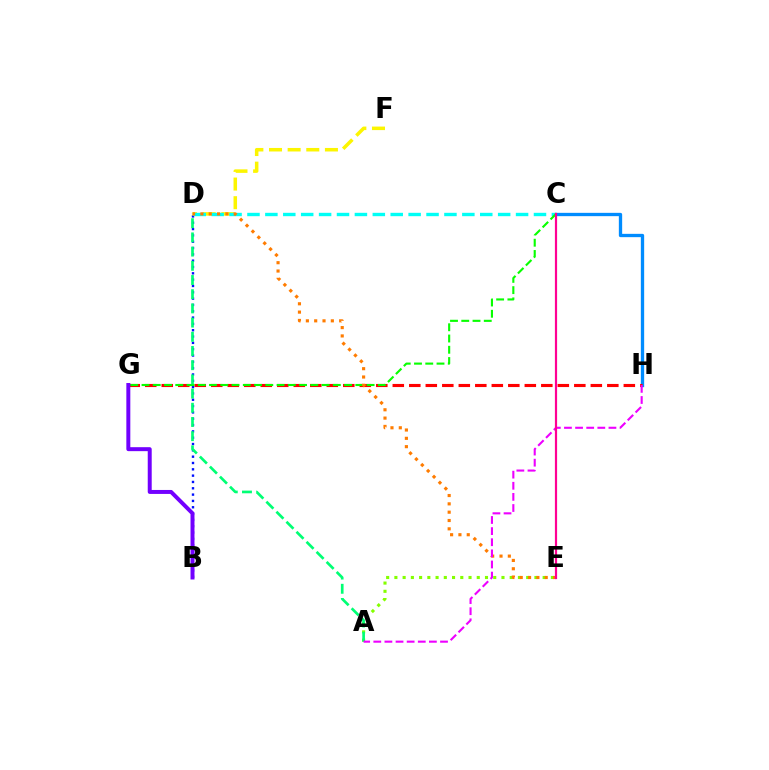{('B', 'D'): [{'color': '#0010ff', 'line_style': 'dotted', 'thickness': 1.72}], ('D', 'F'): [{'color': '#fcf500', 'line_style': 'dashed', 'thickness': 2.53}], ('C', 'H'): [{'color': '#008cff', 'line_style': 'solid', 'thickness': 2.39}], ('A', 'E'): [{'color': '#84ff00', 'line_style': 'dotted', 'thickness': 2.24}], ('C', 'D'): [{'color': '#00fff6', 'line_style': 'dashed', 'thickness': 2.43}], ('G', 'H'): [{'color': '#ff0000', 'line_style': 'dashed', 'thickness': 2.24}], ('C', 'G'): [{'color': '#08ff00', 'line_style': 'dashed', 'thickness': 1.53}], ('D', 'E'): [{'color': '#ff7c00', 'line_style': 'dotted', 'thickness': 2.26}], ('A', 'D'): [{'color': '#00ff74', 'line_style': 'dashed', 'thickness': 1.93}], ('A', 'H'): [{'color': '#ee00ff', 'line_style': 'dashed', 'thickness': 1.51}], ('B', 'G'): [{'color': '#7200ff', 'line_style': 'solid', 'thickness': 2.86}], ('C', 'E'): [{'color': '#ff0094', 'line_style': 'solid', 'thickness': 1.58}]}